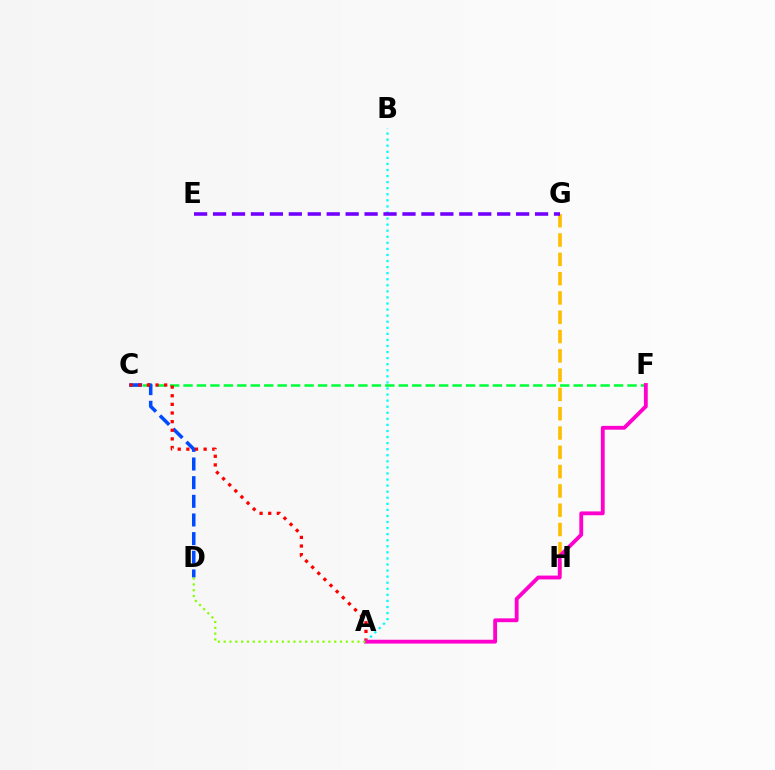{('C', 'F'): [{'color': '#00ff39', 'line_style': 'dashed', 'thickness': 1.83}], ('C', 'D'): [{'color': '#004bff', 'line_style': 'dashed', 'thickness': 2.53}], ('A', 'C'): [{'color': '#ff0000', 'line_style': 'dotted', 'thickness': 2.35}], ('A', 'B'): [{'color': '#00fff6', 'line_style': 'dotted', 'thickness': 1.65}], ('G', 'H'): [{'color': '#ffbd00', 'line_style': 'dashed', 'thickness': 2.62}], ('A', 'F'): [{'color': '#ff00cf', 'line_style': 'solid', 'thickness': 2.76}], ('E', 'G'): [{'color': '#7200ff', 'line_style': 'dashed', 'thickness': 2.57}], ('A', 'D'): [{'color': '#84ff00', 'line_style': 'dotted', 'thickness': 1.58}]}